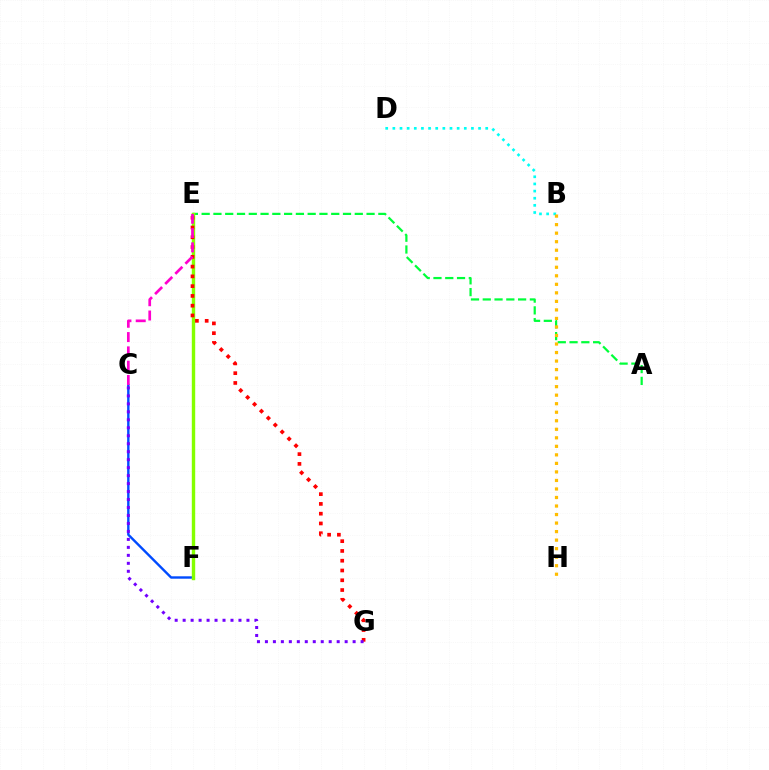{('B', 'D'): [{'color': '#00fff6', 'line_style': 'dotted', 'thickness': 1.94}], ('C', 'F'): [{'color': '#004bff', 'line_style': 'solid', 'thickness': 1.73}], ('A', 'E'): [{'color': '#00ff39', 'line_style': 'dashed', 'thickness': 1.6}], ('E', 'F'): [{'color': '#84ff00', 'line_style': 'solid', 'thickness': 2.45}], ('B', 'H'): [{'color': '#ffbd00', 'line_style': 'dotted', 'thickness': 2.32}], ('E', 'G'): [{'color': '#ff0000', 'line_style': 'dotted', 'thickness': 2.66}], ('C', 'E'): [{'color': '#ff00cf', 'line_style': 'dashed', 'thickness': 1.94}], ('C', 'G'): [{'color': '#7200ff', 'line_style': 'dotted', 'thickness': 2.17}]}